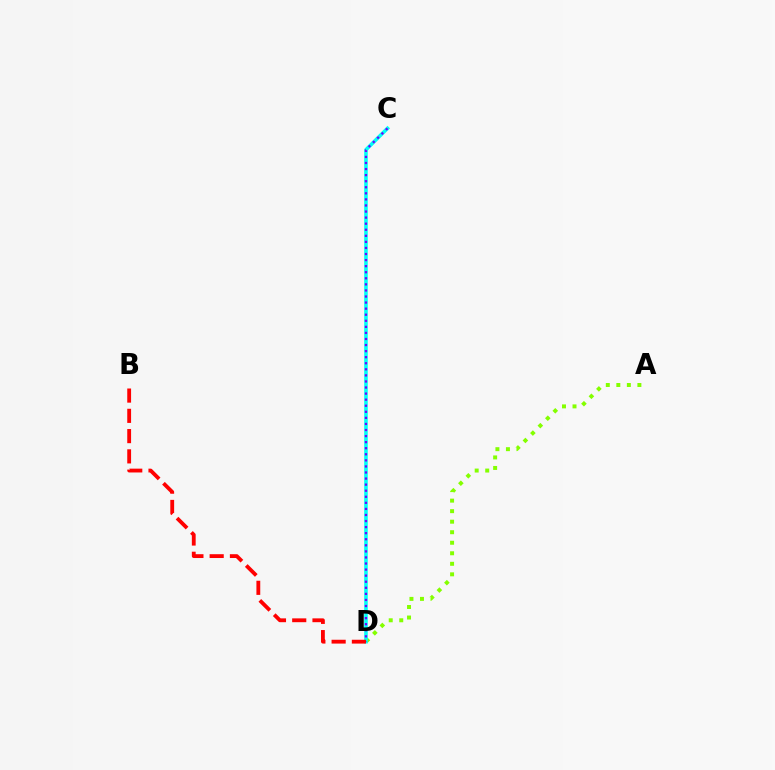{('A', 'D'): [{'color': '#84ff00', 'line_style': 'dotted', 'thickness': 2.86}], ('C', 'D'): [{'color': '#00fff6', 'line_style': 'solid', 'thickness': 2.59}, {'color': '#7200ff', 'line_style': 'dotted', 'thickness': 1.65}], ('B', 'D'): [{'color': '#ff0000', 'line_style': 'dashed', 'thickness': 2.75}]}